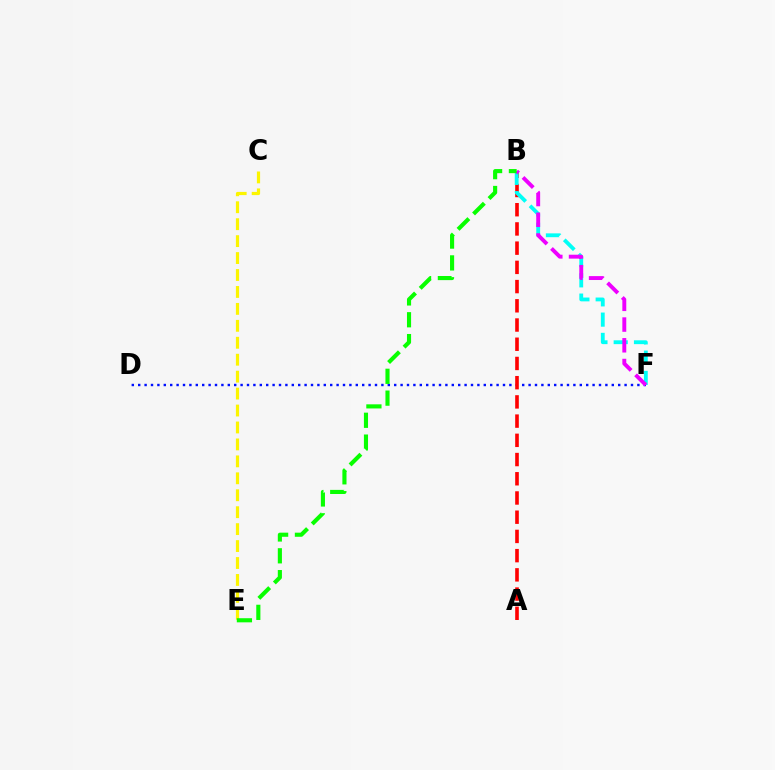{('D', 'F'): [{'color': '#0010ff', 'line_style': 'dotted', 'thickness': 1.74}], ('A', 'B'): [{'color': '#ff0000', 'line_style': 'dashed', 'thickness': 2.61}], ('B', 'F'): [{'color': '#00fff6', 'line_style': 'dashed', 'thickness': 2.75}, {'color': '#ee00ff', 'line_style': 'dashed', 'thickness': 2.81}], ('C', 'E'): [{'color': '#fcf500', 'line_style': 'dashed', 'thickness': 2.3}], ('B', 'E'): [{'color': '#08ff00', 'line_style': 'dashed', 'thickness': 2.97}]}